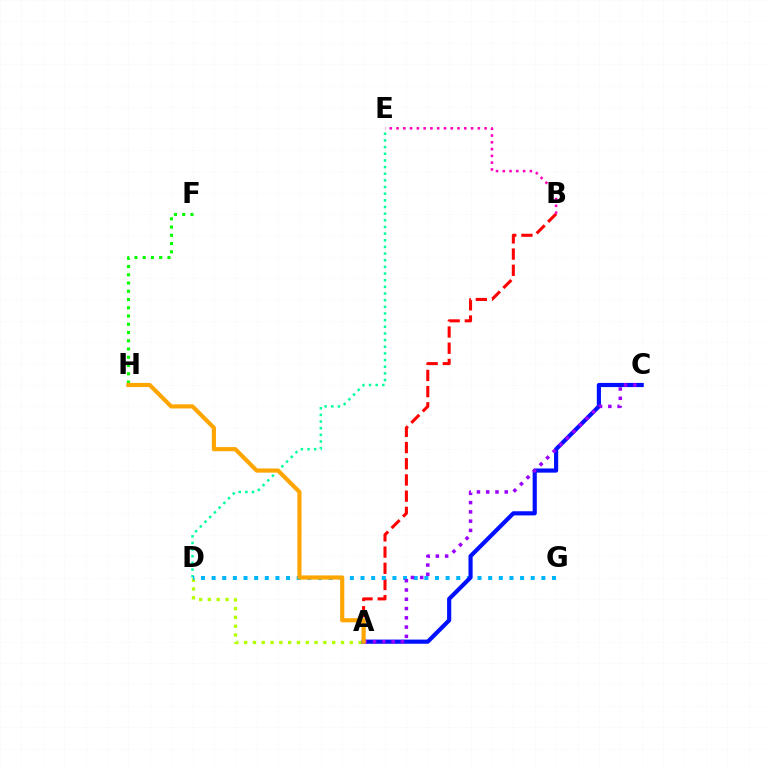{('A', 'B'): [{'color': '#ff0000', 'line_style': 'dashed', 'thickness': 2.2}], ('B', 'E'): [{'color': '#ff00bd', 'line_style': 'dotted', 'thickness': 1.84}], ('D', 'E'): [{'color': '#00ff9d', 'line_style': 'dotted', 'thickness': 1.81}], ('A', 'D'): [{'color': '#b3ff00', 'line_style': 'dotted', 'thickness': 2.39}], ('D', 'G'): [{'color': '#00b5ff', 'line_style': 'dotted', 'thickness': 2.89}], ('A', 'C'): [{'color': '#0010ff', 'line_style': 'solid', 'thickness': 2.99}, {'color': '#9b00ff', 'line_style': 'dotted', 'thickness': 2.52}], ('F', 'H'): [{'color': '#08ff00', 'line_style': 'dotted', 'thickness': 2.24}], ('A', 'H'): [{'color': '#ffa500', 'line_style': 'solid', 'thickness': 2.98}]}